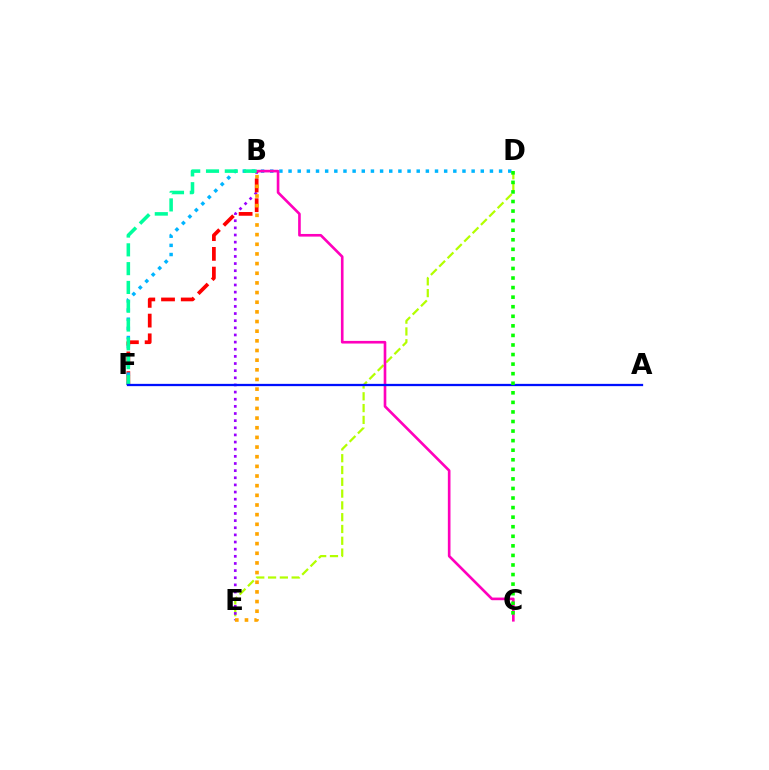{('D', 'E'): [{'color': '#b3ff00', 'line_style': 'dashed', 'thickness': 1.6}], ('B', 'E'): [{'color': '#9b00ff', 'line_style': 'dotted', 'thickness': 1.94}, {'color': '#ffa500', 'line_style': 'dotted', 'thickness': 2.62}], ('B', 'F'): [{'color': '#ff0000', 'line_style': 'dashed', 'thickness': 2.68}, {'color': '#00ff9d', 'line_style': 'dashed', 'thickness': 2.55}], ('D', 'F'): [{'color': '#00b5ff', 'line_style': 'dotted', 'thickness': 2.49}], ('B', 'C'): [{'color': '#ff00bd', 'line_style': 'solid', 'thickness': 1.9}], ('A', 'F'): [{'color': '#0010ff', 'line_style': 'solid', 'thickness': 1.64}], ('C', 'D'): [{'color': '#08ff00', 'line_style': 'dotted', 'thickness': 2.6}]}